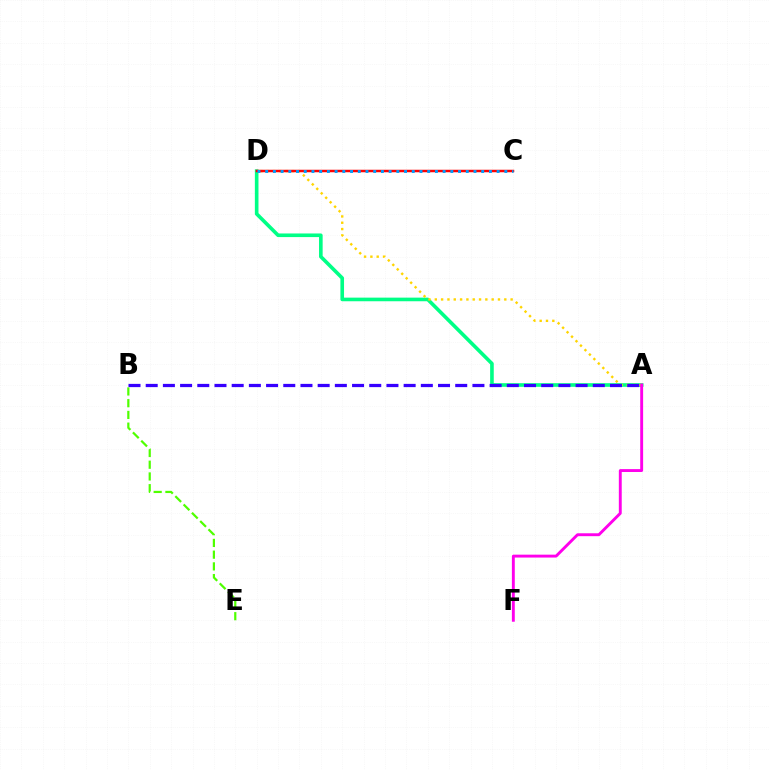{('A', 'D'): [{'color': '#00ff86', 'line_style': 'solid', 'thickness': 2.61}, {'color': '#ffd500', 'line_style': 'dotted', 'thickness': 1.72}], ('A', 'F'): [{'color': '#ff00ed', 'line_style': 'solid', 'thickness': 2.09}], ('A', 'B'): [{'color': '#3700ff', 'line_style': 'dashed', 'thickness': 2.34}], ('C', 'D'): [{'color': '#ff0000', 'line_style': 'solid', 'thickness': 1.8}, {'color': '#009eff', 'line_style': 'dotted', 'thickness': 2.1}], ('B', 'E'): [{'color': '#4fff00', 'line_style': 'dashed', 'thickness': 1.59}]}